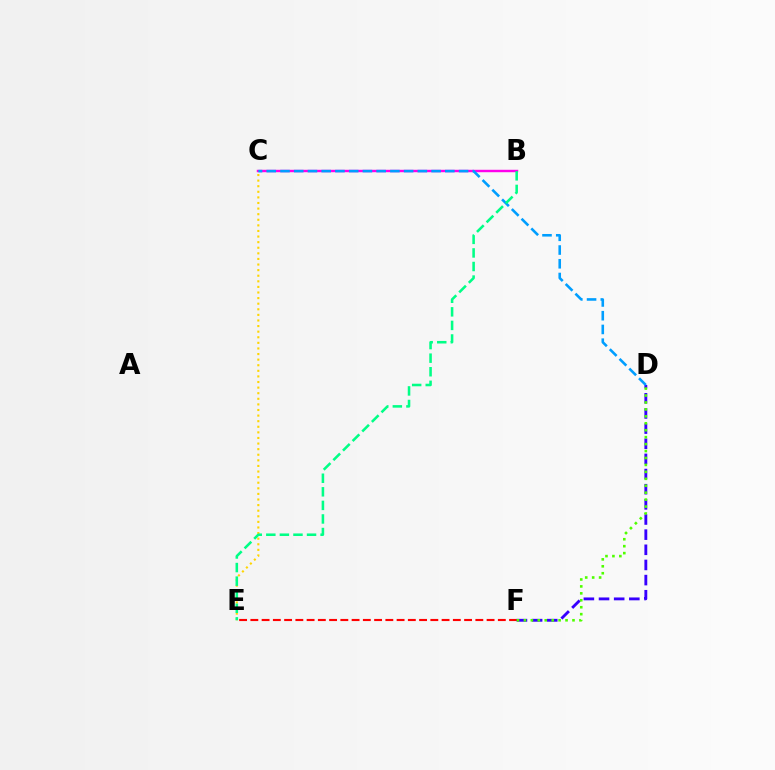{('E', 'F'): [{'color': '#ff0000', 'line_style': 'dashed', 'thickness': 1.53}], ('C', 'E'): [{'color': '#ffd500', 'line_style': 'dotted', 'thickness': 1.52}], ('D', 'F'): [{'color': '#3700ff', 'line_style': 'dashed', 'thickness': 2.06}, {'color': '#4fff00', 'line_style': 'dotted', 'thickness': 1.89}], ('B', 'C'): [{'color': '#ff00ed', 'line_style': 'solid', 'thickness': 1.75}], ('C', 'D'): [{'color': '#009eff', 'line_style': 'dashed', 'thickness': 1.87}], ('B', 'E'): [{'color': '#00ff86', 'line_style': 'dashed', 'thickness': 1.84}]}